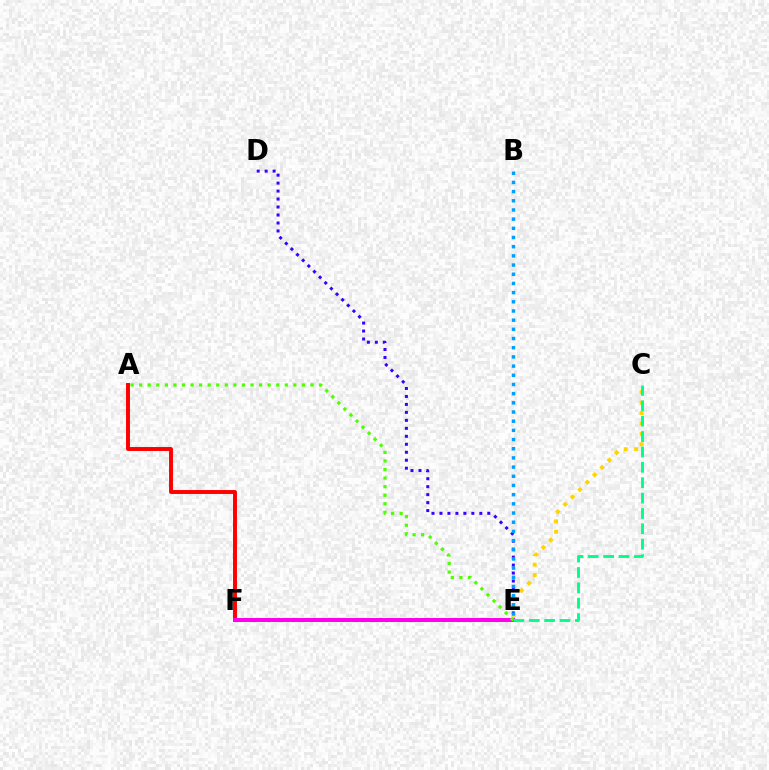{('D', 'E'): [{'color': '#3700ff', 'line_style': 'dotted', 'thickness': 2.17}], ('C', 'E'): [{'color': '#ffd500', 'line_style': 'dotted', 'thickness': 2.83}, {'color': '#00ff86', 'line_style': 'dashed', 'thickness': 2.09}], ('A', 'F'): [{'color': '#ff0000', 'line_style': 'solid', 'thickness': 2.83}], ('E', 'F'): [{'color': '#ff00ed', 'line_style': 'solid', 'thickness': 2.88}], ('A', 'E'): [{'color': '#4fff00', 'line_style': 'dotted', 'thickness': 2.33}], ('B', 'E'): [{'color': '#009eff', 'line_style': 'dotted', 'thickness': 2.5}]}